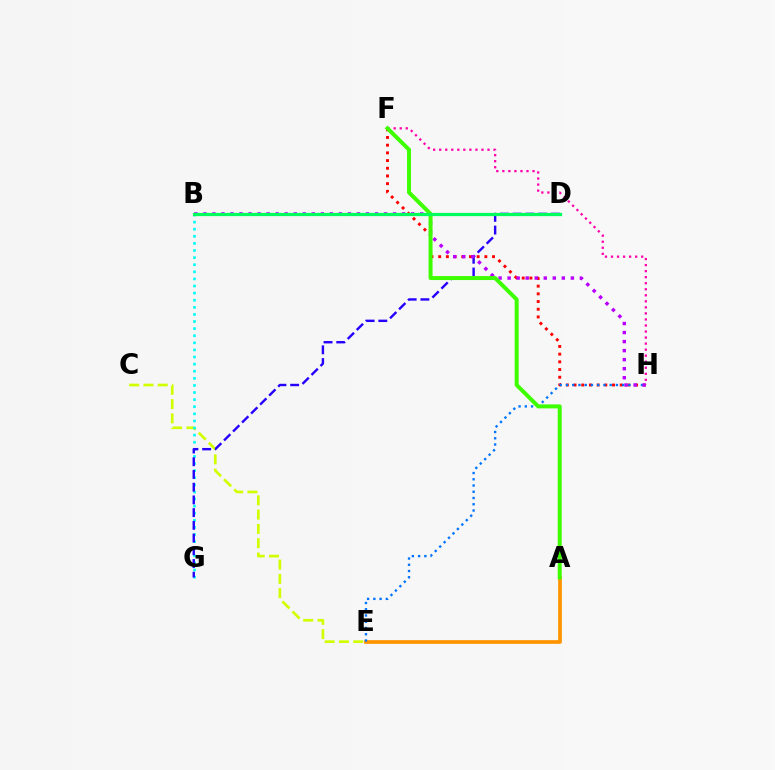{('A', 'E'): [{'color': '#ff9400', 'line_style': 'solid', 'thickness': 2.67}], ('C', 'E'): [{'color': '#d1ff00', 'line_style': 'dashed', 'thickness': 1.94}], ('F', 'H'): [{'color': '#ff00ac', 'line_style': 'dotted', 'thickness': 1.64}, {'color': '#ff0000', 'line_style': 'dotted', 'thickness': 2.09}], ('B', 'G'): [{'color': '#00fff6', 'line_style': 'dotted', 'thickness': 1.93}], ('D', 'G'): [{'color': '#2500ff', 'line_style': 'dashed', 'thickness': 1.73}], ('E', 'H'): [{'color': '#0074ff', 'line_style': 'dotted', 'thickness': 1.7}], ('B', 'H'): [{'color': '#b900ff', 'line_style': 'dotted', 'thickness': 2.45}], ('A', 'F'): [{'color': '#3dff00', 'line_style': 'solid', 'thickness': 2.86}], ('B', 'D'): [{'color': '#00ff5c', 'line_style': 'solid', 'thickness': 2.32}]}